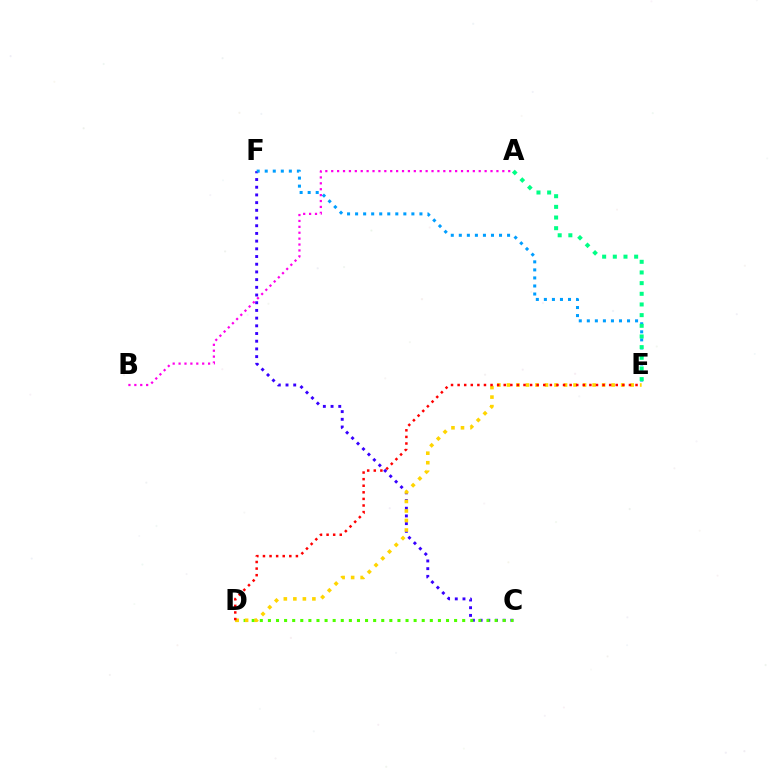{('C', 'F'): [{'color': '#3700ff', 'line_style': 'dotted', 'thickness': 2.09}], ('C', 'D'): [{'color': '#4fff00', 'line_style': 'dotted', 'thickness': 2.2}], ('A', 'B'): [{'color': '#ff00ed', 'line_style': 'dotted', 'thickness': 1.6}], ('E', 'F'): [{'color': '#009eff', 'line_style': 'dotted', 'thickness': 2.18}], ('D', 'E'): [{'color': '#ffd500', 'line_style': 'dotted', 'thickness': 2.59}, {'color': '#ff0000', 'line_style': 'dotted', 'thickness': 1.79}], ('A', 'E'): [{'color': '#00ff86', 'line_style': 'dotted', 'thickness': 2.9}]}